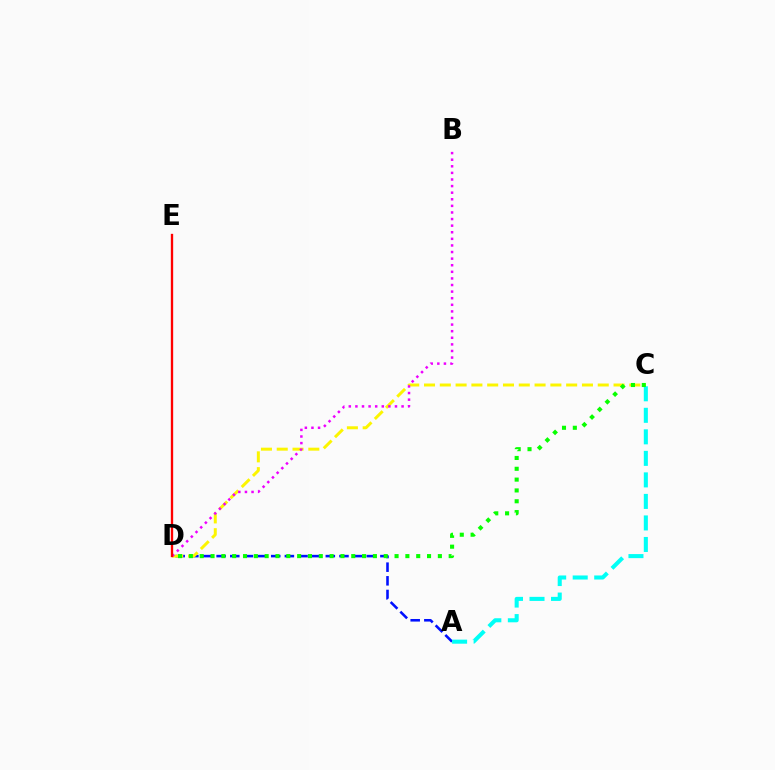{('A', 'D'): [{'color': '#0010ff', 'line_style': 'dashed', 'thickness': 1.85}], ('C', 'D'): [{'color': '#fcf500', 'line_style': 'dashed', 'thickness': 2.15}, {'color': '#08ff00', 'line_style': 'dotted', 'thickness': 2.94}], ('A', 'C'): [{'color': '#00fff6', 'line_style': 'dashed', 'thickness': 2.92}], ('B', 'D'): [{'color': '#ee00ff', 'line_style': 'dotted', 'thickness': 1.79}], ('D', 'E'): [{'color': '#ff0000', 'line_style': 'solid', 'thickness': 1.67}]}